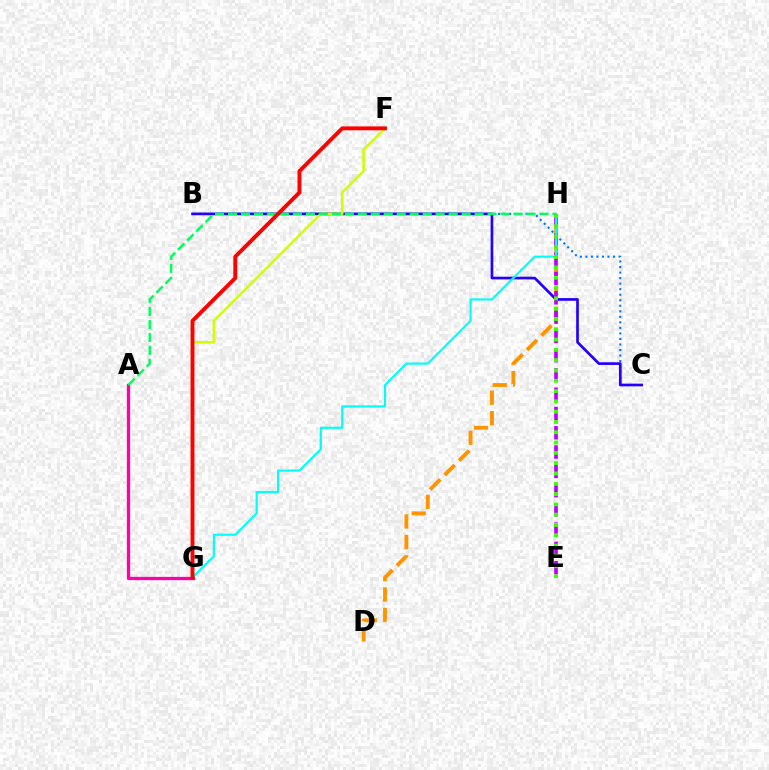{('D', 'H'): [{'color': '#ff9400', 'line_style': 'dashed', 'thickness': 2.78}], ('B', 'C'): [{'color': '#0074ff', 'line_style': 'dotted', 'thickness': 1.5}, {'color': '#2500ff', 'line_style': 'solid', 'thickness': 1.93}], ('F', 'G'): [{'color': '#d1ff00', 'line_style': 'solid', 'thickness': 1.85}, {'color': '#ff0000', 'line_style': 'solid', 'thickness': 2.81}], ('E', 'H'): [{'color': '#b900ff', 'line_style': 'dashed', 'thickness': 2.62}, {'color': '#3dff00', 'line_style': 'dotted', 'thickness': 2.8}], ('G', 'H'): [{'color': '#00fff6', 'line_style': 'solid', 'thickness': 1.55}], ('A', 'G'): [{'color': '#ff00ac', 'line_style': 'solid', 'thickness': 2.34}], ('A', 'H'): [{'color': '#00ff5c', 'line_style': 'dashed', 'thickness': 1.76}]}